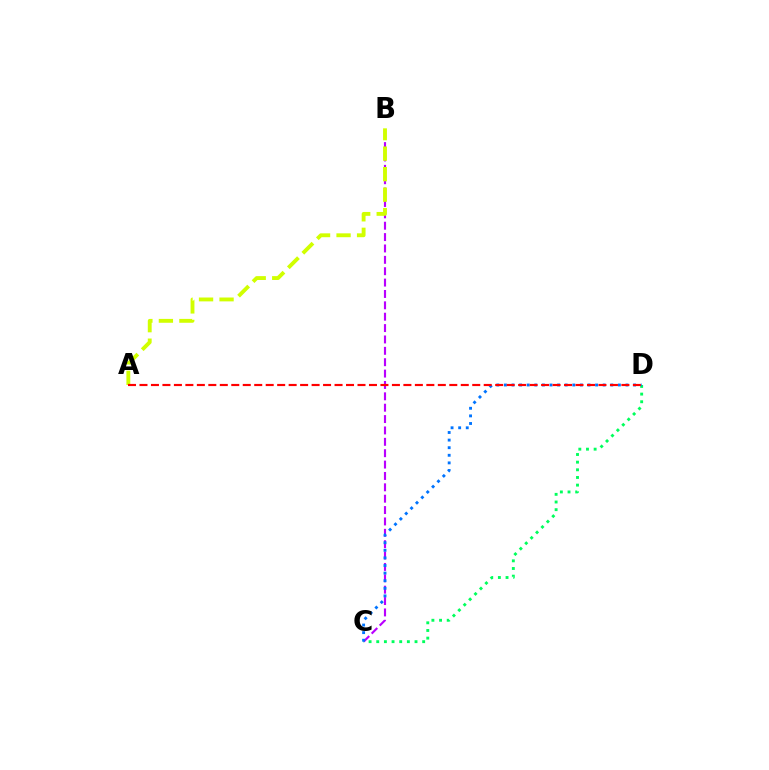{('B', 'C'): [{'color': '#b900ff', 'line_style': 'dashed', 'thickness': 1.55}], ('C', 'D'): [{'color': '#00ff5c', 'line_style': 'dotted', 'thickness': 2.08}, {'color': '#0074ff', 'line_style': 'dotted', 'thickness': 2.06}], ('A', 'B'): [{'color': '#d1ff00', 'line_style': 'dashed', 'thickness': 2.79}], ('A', 'D'): [{'color': '#ff0000', 'line_style': 'dashed', 'thickness': 1.56}]}